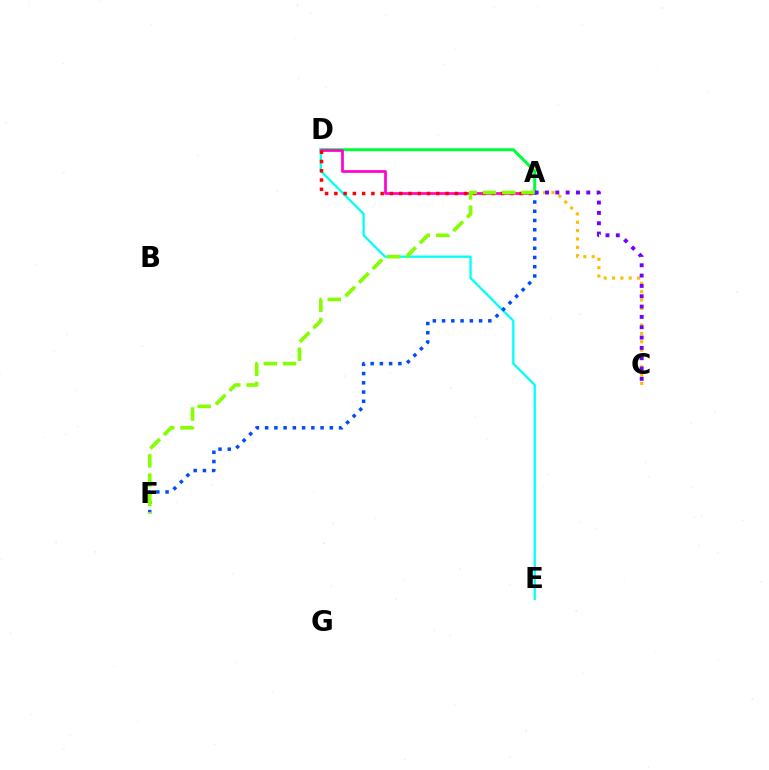{('A', 'C'): [{'color': '#ffbd00', 'line_style': 'dotted', 'thickness': 2.27}, {'color': '#7200ff', 'line_style': 'dotted', 'thickness': 2.81}], ('A', 'D'): [{'color': '#00ff39', 'line_style': 'solid', 'thickness': 2.17}, {'color': '#ff00cf', 'line_style': 'solid', 'thickness': 1.95}, {'color': '#ff0000', 'line_style': 'dotted', 'thickness': 2.52}], ('D', 'E'): [{'color': '#00fff6', 'line_style': 'solid', 'thickness': 1.64}], ('A', 'F'): [{'color': '#004bff', 'line_style': 'dotted', 'thickness': 2.51}, {'color': '#84ff00', 'line_style': 'dashed', 'thickness': 2.62}]}